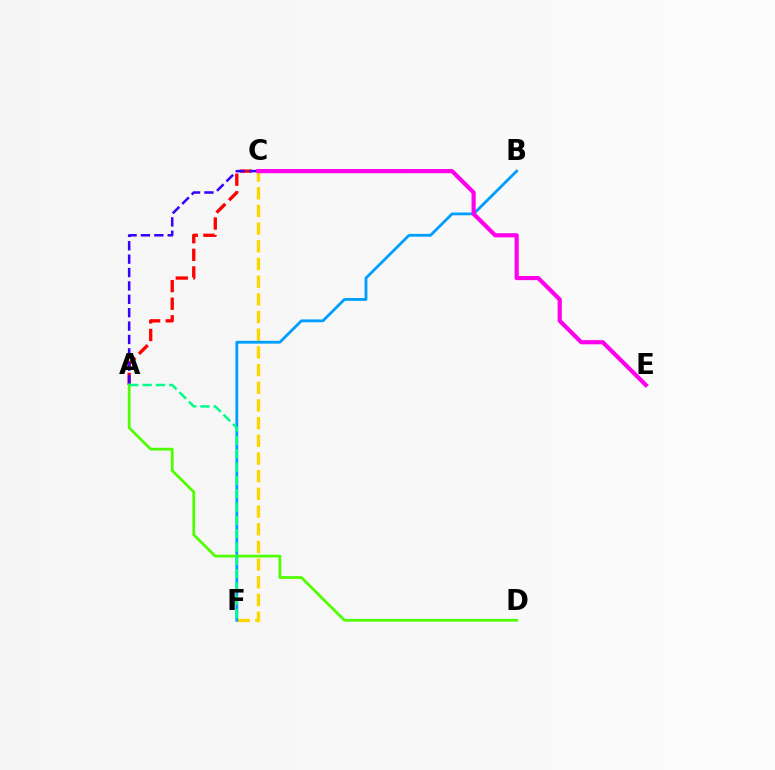{('C', 'F'): [{'color': '#ffd500', 'line_style': 'dashed', 'thickness': 2.4}], ('A', 'C'): [{'color': '#ff0000', 'line_style': 'dashed', 'thickness': 2.39}, {'color': '#3700ff', 'line_style': 'dashed', 'thickness': 1.82}], ('B', 'F'): [{'color': '#009eff', 'line_style': 'solid', 'thickness': 2.02}], ('C', 'E'): [{'color': '#ff00ed', 'line_style': 'solid', 'thickness': 3.0}], ('A', 'D'): [{'color': '#4fff00', 'line_style': 'solid', 'thickness': 1.99}], ('A', 'F'): [{'color': '#00ff86', 'line_style': 'dashed', 'thickness': 1.81}]}